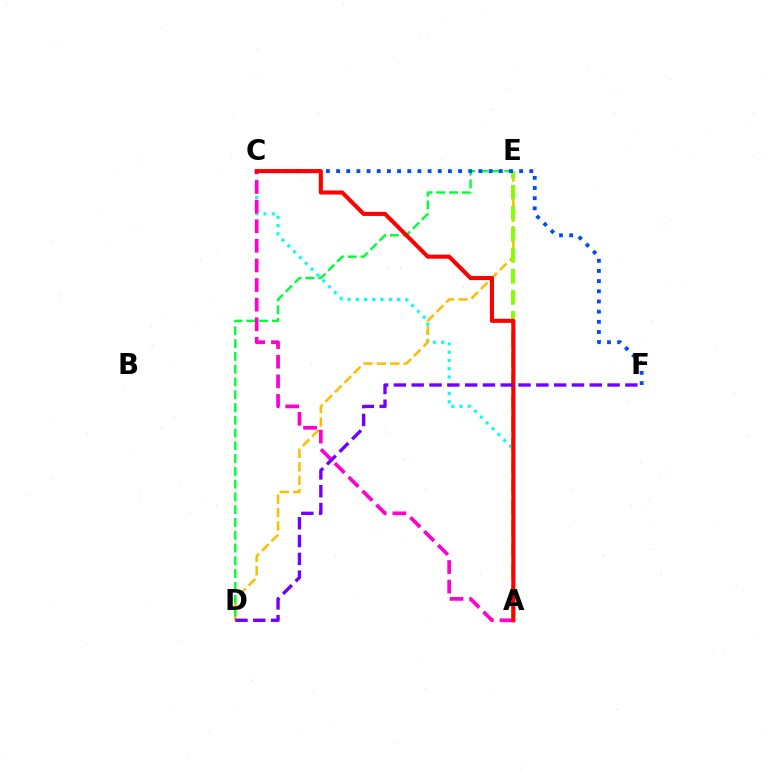{('A', 'C'): [{'color': '#00fff6', 'line_style': 'dotted', 'thickness': 2.24}, {'color': '#ff00cf', 'line_style': 'dashed', 'thickness': 2.66}, {'color': '#ff0000', 'line_style': 'solid', 'thickness': 2.94}], ('D', 'E'): [{'color': '#ffbd00', 'line_style': 'dashed', 'thickness': 1.82}, {'color': '#00ff39', 'line_style': 'dashed', 'thickness': 1.74}], ('A', 'E'): [{'color': '#84ff00', 'line_style': 'dashed', 'thickness': 2.86}], ('C', 'F'): [{'color': '#004bff', 'line_style': 'dotted', 'thickness': 2.76}], ('D', 'F'): [{'color': '#7200ff', 'line_style': 'dashed', 'thickness': 2.42}]}